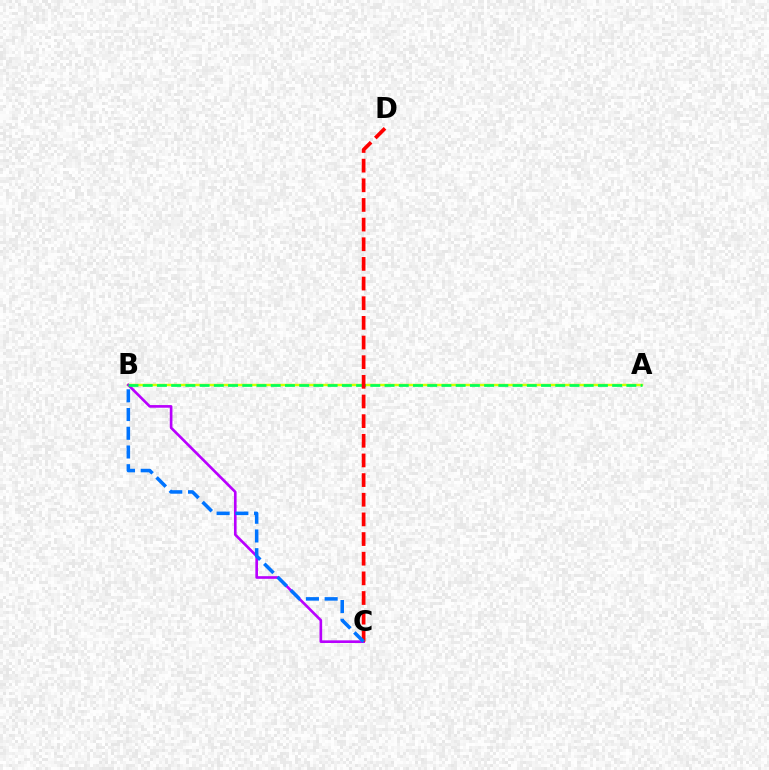{('A', 'B'): [{'color': '#d1ff00', 'line_style': 'solid', 'thickness': 1.77}, {'color': '#00ff5c', 'line_style': 'dashed', 'thickness': 1.93}], ('B', 'C'): [{'color': '#b900ff', 'line_style': 'solid', 'thickness': 1.9}, {'color': '#0074ff', 'line_style': 'dashed', 'thickness': 2.54}], ('C', 'D'): [{'color': '#ff0000', 'line_style': 'dashed', 'thickness': 2.67}]}